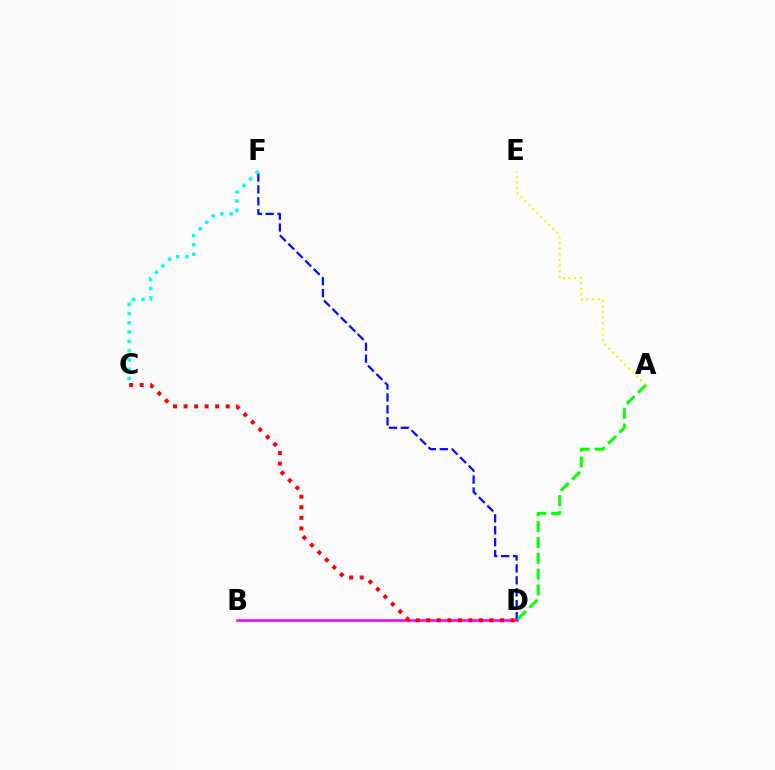{('D', 'F'): [{'color': '#0010ff', 'line_style': 'dashed', 'thickness': 1.62}], ('A', 'E'): [{'color': '#fcf500', 'line_style': 'dotted', 'thickness': 1.52}], ('A', 'D'): [{'color': '#08ff00', 'line_style': 'dashed', 'thickness': 2.15}], ('C', 'F'): [{'color': '#00fff6', 'line_style': 'dotted', 'thickness': 2.52}], ('B', 'D'): [{'color': '#ee00ff', 'line_style': 'solid', 'thickness': 1.83}], ('C', 'D'): [{'color': '#ff0000', 'line_style': 'dotted', 'thickness': 2.86}]}